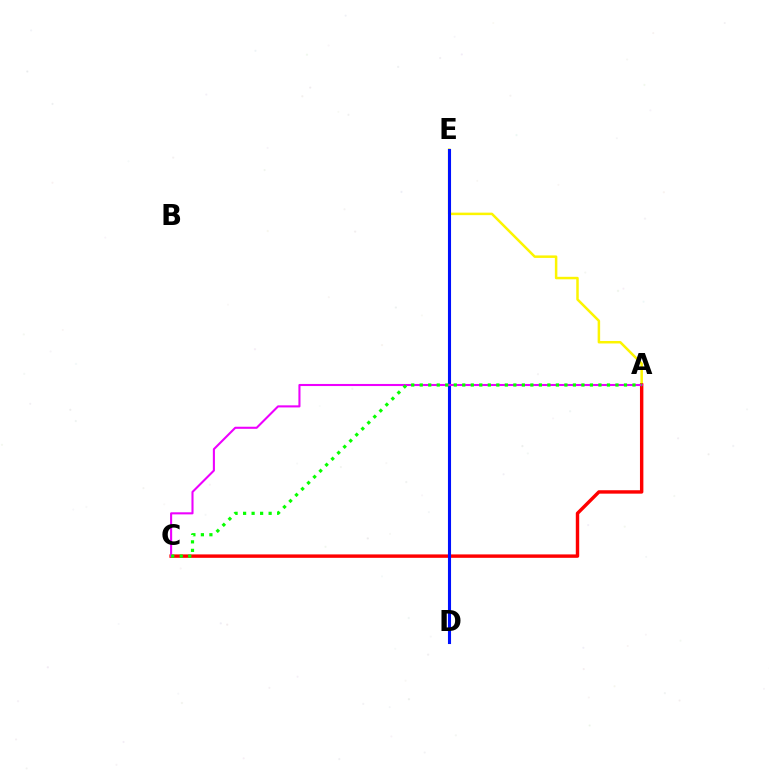{('A', 'E'): [{'color': '#fcf500', 'line_style': 'solid', 'thickness': 1.8}], ('A', 'C'): [{'color': '#ff0000', 'line_style': 'solid', 'thickness': 2.46}, {'color': '#ee00ff', 'line_style': 'solid', 'thickness': 1.5}, {'color': '#08ff00', 'line_style': 'dotted', 'thickness': 2.31}], ('D', 'E'): [{'color': '#00fff6', 'line_style': 'dotted', 'thickness': 1.99}, {'color': '#0010ff', 'line_style': 'solid', 'thickness': 2.22}]}